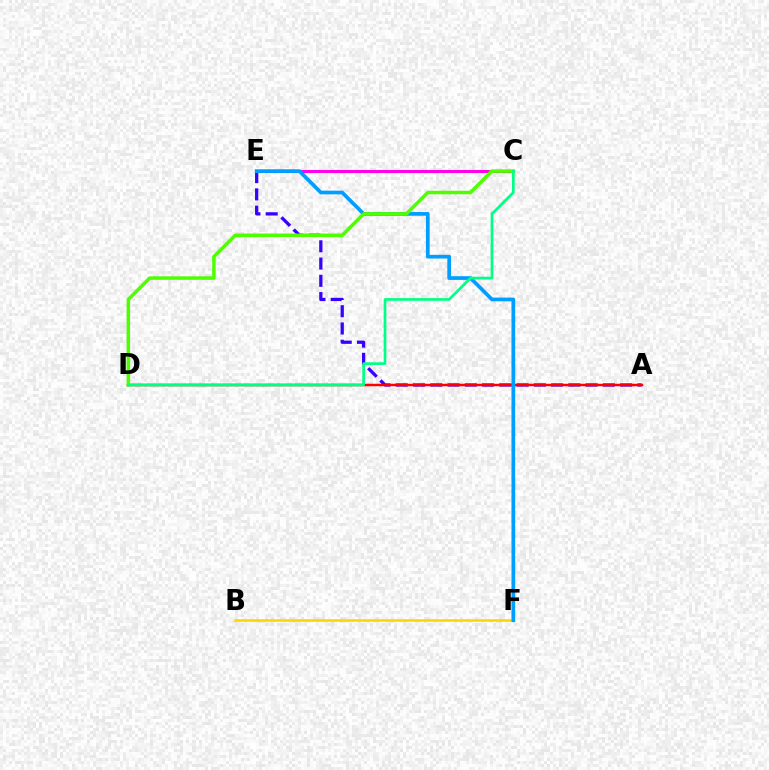{('A', 'E'): [{'color': '#3700ff', 'line_style': 'dashed', 'thickness': 2.34}], ('A', 'D'): [{'color': '#ff0000', 'line_style': 'solid', 'thickness': 1.79}], ('B', 'F'): [{'color': '#ffd500', 'line_style': 'solid', 'thickness': 1.85}], ('C', 'E'): [{'color': '#ff00ed', 'line_style': 'solid', 'thickness': 2.18}], ('E', 'F'): [{'color': '#009eff', 'line_style': 'solid', 'thickness': 2.67}], ('C', 'D'): [{'color': '#4fff00', 'line_style': 'solid', 'thickness': 2.52}, {'color': '#00ff86', 'line_style': 'solid', 'thickness': 1.93}]}